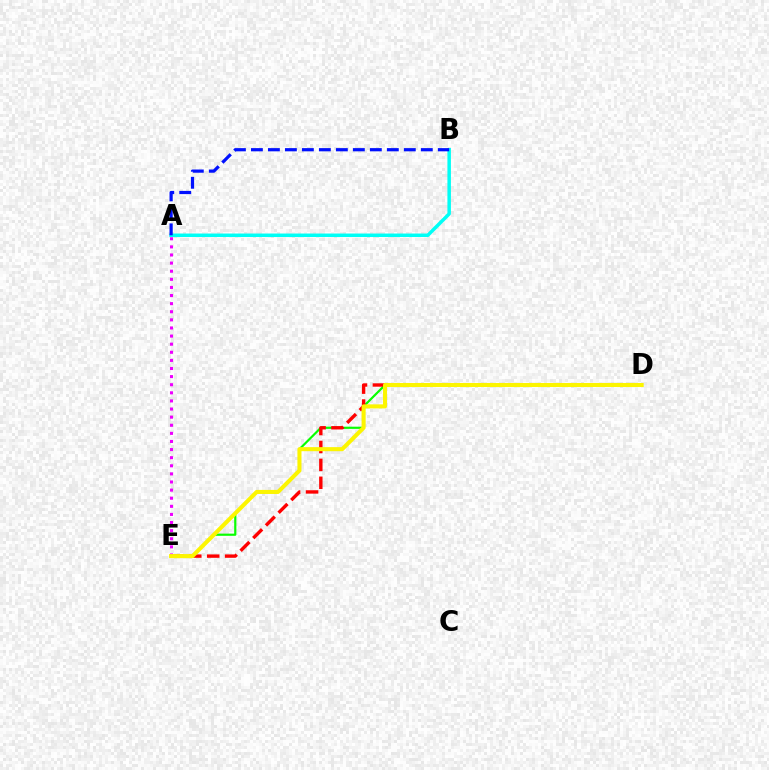{('D', 'E'): [{'color': '#08ff00', 'line_style': 'solid', 'thickness': 1.57}, {'color': '#ff0000', 'line_style': 'dashed', 'thickness': 2.43}, {'color': '#fcf500', 'line_style': 'solid', 'thickness': 2.93}], ('A', 'B'): [{'color': '#00fff6', 'line_style': 'solid', 'thickness': 2.52}, {'color': '#0010ff', 'line_style': 'dashed', 'thickness': 2.31}], ('A', 'E'): [{'color': '#ee00ff', 'line_style': 'dotted', 'thickness': 2.2}]}